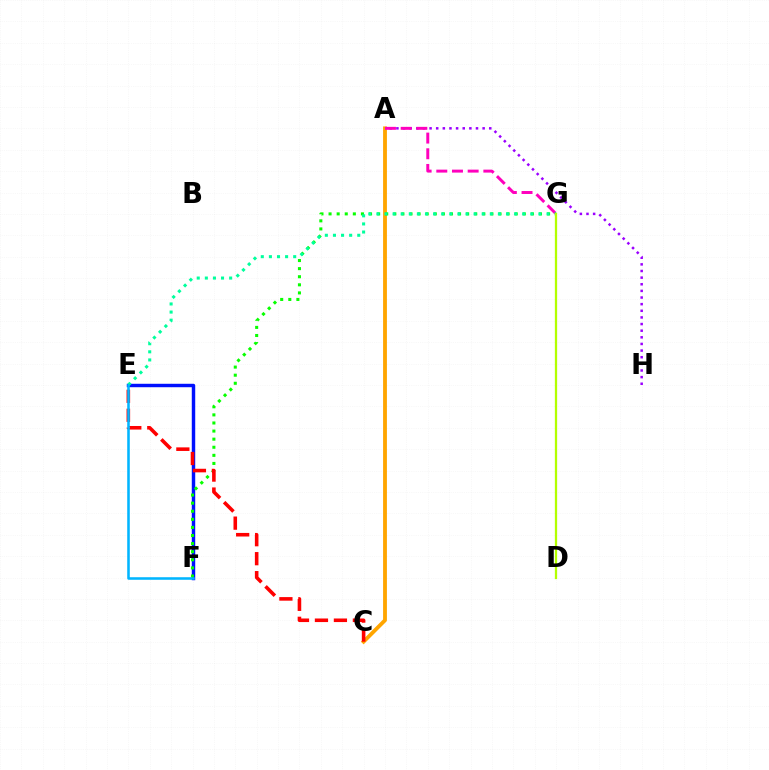{('A', 'C'): [{'color': '#ffa500', 'line_style': 'solid', 'thickness': 2.75}], ('E', 'F'): [{'color': '#0010ff', 'line_style': 'solid', 'thickness': 2.47}, {'color': '#00b5ff', 'line_style': 'solid', 'thickness': 1.84}], ('A', 'H'): [{'color': '#9b00ff', 'line_style': 'dotted', 'thickness': 1.8}], ('A', 'G'): [{'color': '#ff00bd', 'line_style': 'dashed', 'thickness': 2.13}], ('F', 'G'): [{'color': '#08ff00', 'line_style': 'dotted', 'thickness': 2.2}], ('E', 'G'): [{'color': '#00ff9d', 'line_style': 'dotted', 'thickness': 2.2}], ('C', 'E'): [{'color': '#ff0000', 'line_style': 'dashed', 'thickness': 2.58}], ('D', 'G'): [{'color': '#b3ff00', 'line_style': 'solid', 'thickness': 1.63}]}